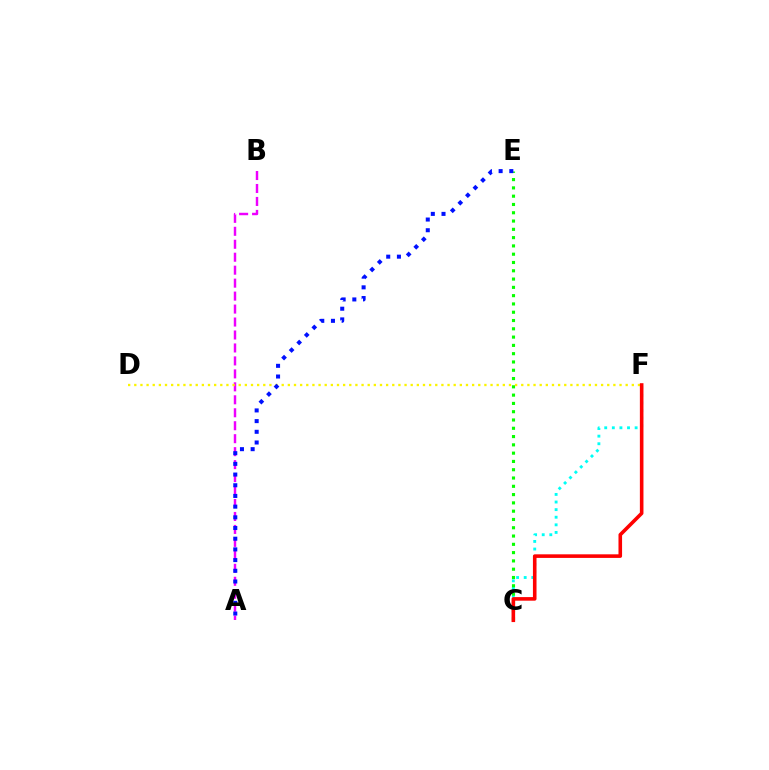{('A', 'B'): [{'color': '#ee00ff', 'line_style': 'dashed', 'thickness': 1.76}], ('C', 'F'): [{'color': '#00fff6', 'line_style': 'dotted', 'thickness': 2.06}, {'color': '#ff0000', 'line_style': 'solid', 'thickness': 2.59}], ('C', 'E'): [{'color': '#08ff00', 'line_style': 'dotted', 'thickness': 2.25}], ('D', 'F'): [{'color': '#fcf500', 'line_style': 'dotted', 'thickness': 1.67}], ('A', 'E'): [{'color': '#0010ff', 'line_style': 'dotted', 'thickness': 2.9}]}